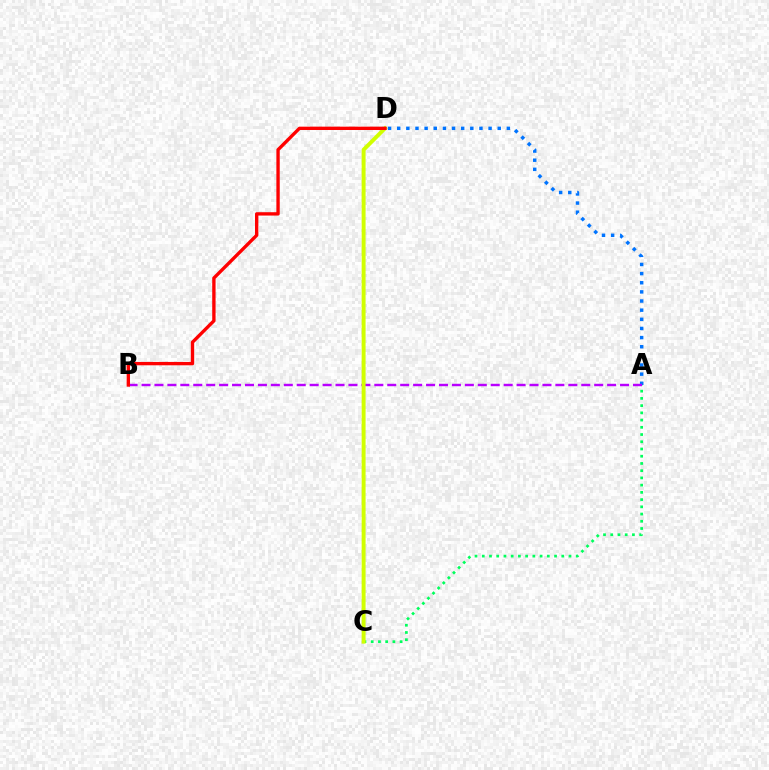{('A', 'D'): [{'color': '#0074ff', 'line_style': 'dotted', 'thickness': 2.48}], ('A', 'C'): [{'color': '#00ff5c', 'line_style': 'dotted', 'thickness': 1.96}], ('A', 'B'): [{'color': '#b900ff', 'line_style': 'dashed', 'thickness': 1.76}], ('C', 'D'): [{'color': '#d1ff00', 'line_style': 'solid', 'thickness': 2.83}], ('B', 'D'): [{'color': '#ff0000', 'line_style': 'solid', 'thickness': 2.41}]}